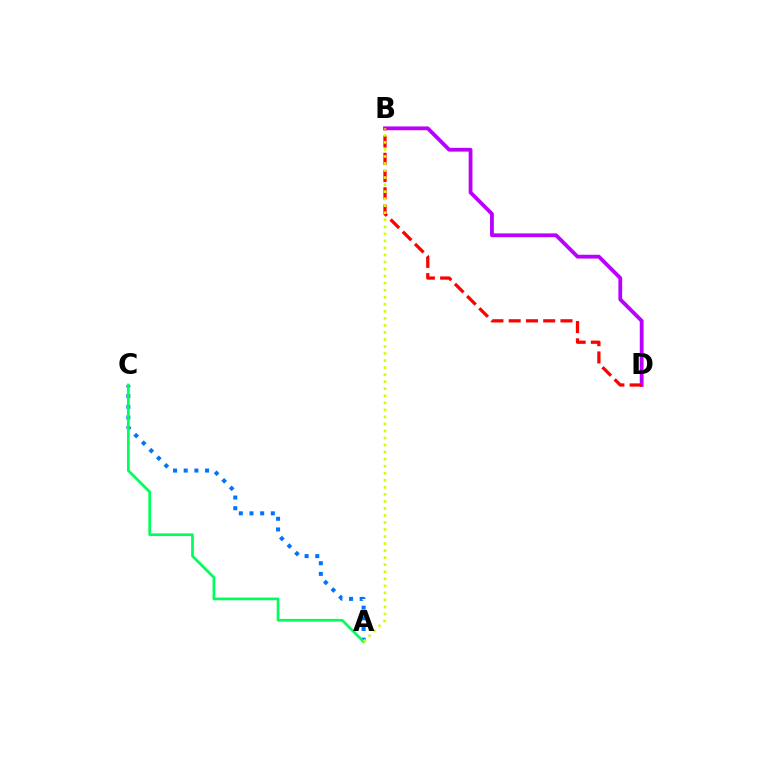{('A', 'C'): [{'color': '#0074ff', 'line_style': 'dotted', 'thickness': 2.9}, {'color': '#00ff5c', 'line_style': 'solid', 'thickness': 1.96}], ('B', 'D'): [{'color': '#b900ff', 'line_style': 'solid', 'thickness': 2.73}, {'color': '#ff0000', 'line_style': 'dashed', 'thickness': 2.34}], ('A', 'B'): [{'color': '#d1ff00', 'line_style': 'dotted', 'thickness': 1.91}]}